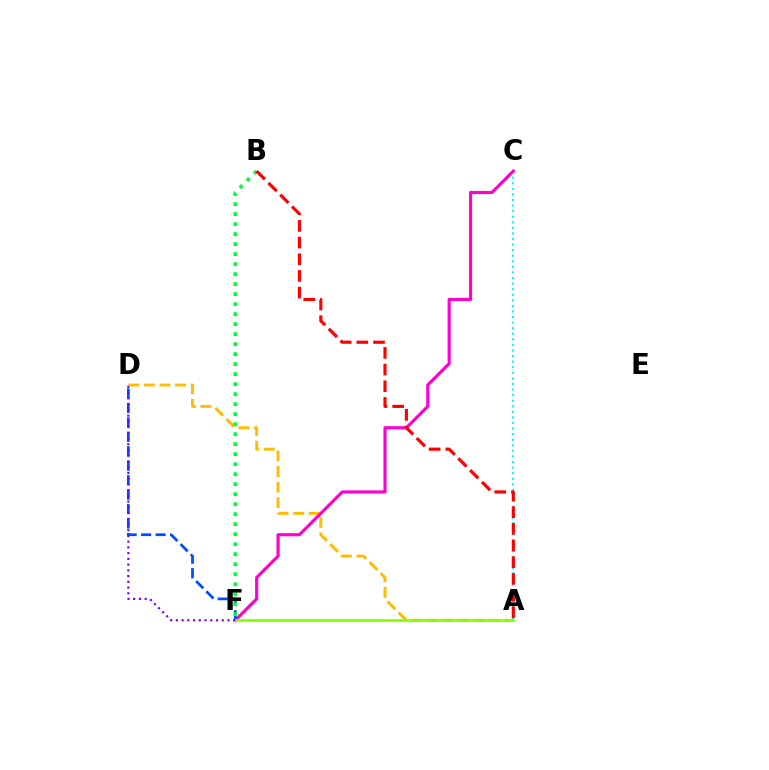{('A', 'D'): [{'color': '#ffbd00', 'line_style': 'dashed', 'thickness': 2.12}], ('A', 'C'): [{'color': '#00fff6', 'line_style': 'dotted', 'thickness': 1.51}], ('C', 'F'): [{'color': '#ff00cf', 'line_style': 'solid', 'thickness': 2.26}], ('D', 'F'): [{'color': '#004bff', 'line_style': 'dashed', 'thickness': 1.96}, {'color': '#7200ff', 'line_style': 'dotted', 'thickness': 1.56}], ('B', 'F'): [{'color': '#00ff39', 'line_style': 'dotted', 'thickness': 2.72}], ('A', 'F'): [{'color': '#84ff00', 'line_style': 'solid', 'thickness': 1.94}], ('A', 'B'): [{'color': '#ff0000', 'line_style': 'dashed', 'thickness': 2.26}]}